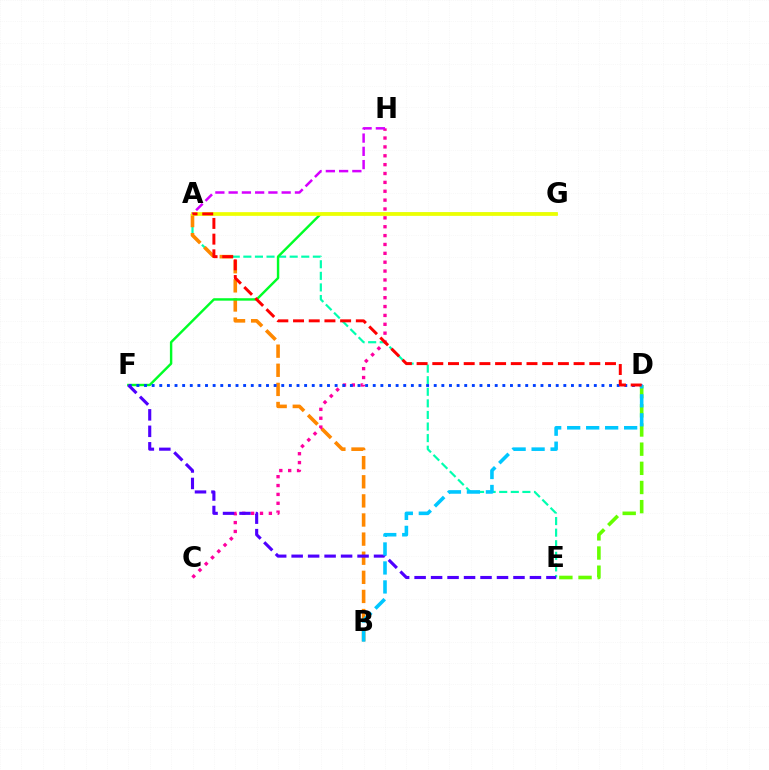{('A', 'E'): [{'color': '#00ffaf', 'line_style': 'dashed', 'thickness': 1.57}], ('A', 'B'): [{'color': '#ff8800', 'line_style': 'dashed', 'thickness': 2.6}], ('C', 'H'): [{'color': '#ff00a0', 'line_style': 'dotted', 'thickness': 2.41}], ('F', 'G'): [{'color': '#00ff27', 'line_style': 'solid', 'thickness': 1.75}], ('A', 'G'): [{'color': '#eeff00', 'line_style': 'solid', 'thickness': 2.66}], ('D', 'F'): [{'color': '#003fff', 'line_style': 'dotted', 'thickness': 2.07}], ('D', 'E'): [{'color': '#66ff00', 'line_style': 'dashed', 'thickness': 2.6}], ('E', 'F'): [{'color': '#4f00ff', 'line_style': 'dashed', 'thickness': 2.24}], ('B', 'D'): [{'color': '#00c7ff', 'line_style': 'dashed', 'thickness': 2.58}], ('A', 'H'): [{'color': '#d600ff', 'line_style': 'dashed', 'thickness': 1.8}], ('A', 'D'): [{'color': '#ff0000', 'line_style': 'dashed', 'thickness': 2.13}]}